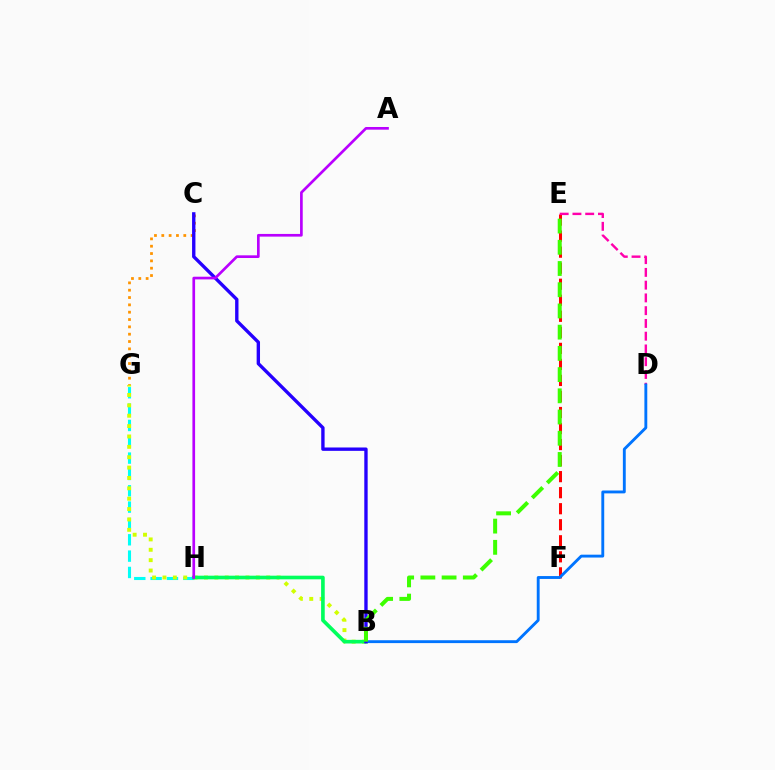{('C', 'G'): [{'color': '#ff9400', 'line_style': 'dotted', 'thickness': 1.99}], ('E', 'F'): [{'color': '#ff0000', 'line_style': 'dashed', 'thickness': 2.18}], ('G', 'H'): [{'color': '#00fff6', 'line_style': 'dashed', 'thickness': 2.22}], ('D', 'E'): [{'color': '#ff00ac', 'line_style': 'dashed', 'thickness': 1.73}], ('B', 'G'): [{'color': '#d1ff00', 'line_style': 'dotted', 'thickness': 2.82}], ('B', 'H'): [{'color': '#00ff5c', 'line_style': 'solid', 'thickness': 2.62}], ('B', 'D'): [{'color': '#0074ff', 'line_style': 'solid', 'thickness': 2.07}], ('B', 'C'): [{'color': '#2500ff', 'line_style': 'solid', 'thickness': 2.42}], ('B', 'E'): [{'color': '#3dff00', 'line_style': 'dashed', 'thickness': 2.88}], ('A', 'H'): [{'color': '#b900ff', 'line_style': 'solid', 'thickness': 1.93}]}